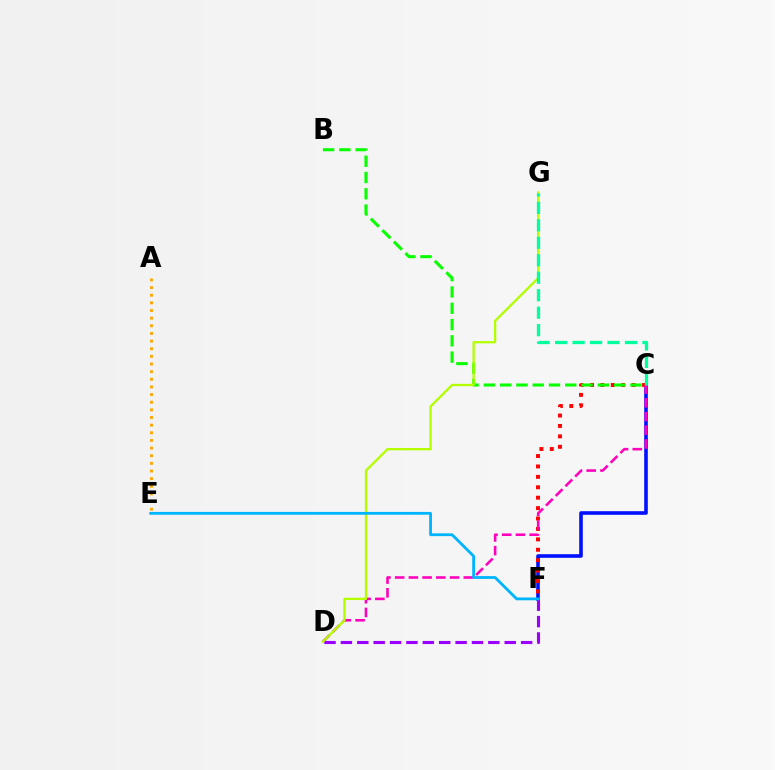{('C', 'F'): [{'color': '#0010ff', 'line_style': 'solid', 'thickness': 2.59}, {'color': '#ff0000', 'line_style': 'dotted', 'thickness': 2.83}], ('C', 'D'): [{'color': '#ff00bd', 'line_style': 'dashed', 'thickness': 1.86}], ('B', 'C'): [{'color': '#08ff00', 'line_style': 'dashed', 'thickness': 2.21}], ('A', 'E'): [{'color': '#ffa500', 'line_style': 'dotted', 'thickness': 2.08}], ('D', 'F'): [{'color': '#9b00ff', 'line_style': 'dashed', 'thickness': 2.23}], ('D', 'G'): [{'color': '#b3ff00', 'line_style': 'solid', 'thickness': 1.66}], ('E', 'F'): [{'color': '#00b5ff', 'line_style': 'solid', 'thickness': 2.02}], ('C', 'G'): [{'color': '#00ff9d', 'line_style': 'dashed', 'thickness': 2.37}]}